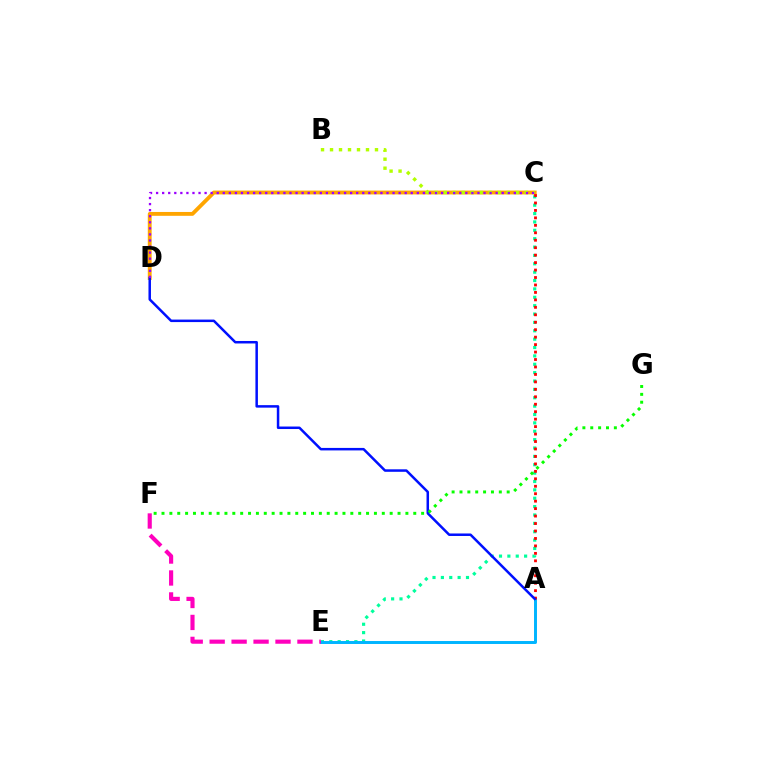{('C', 'E'): [{'color': '#00ff9d', 'line_style': 'dotted', 'thickness': 2.27}], ('A', 'E'): [{'color': '#00b5ff', 'line_style': 'solid', 'thickness': 2.13}], ('C', 'D'): [{'color': '#ffa500', 'line_style': 'solid', 'thickness': 2.77}, {'color': '#9b00ff', 'line_style': 'dotted', 'thickness': 1.65}], ('E', 'F'): [{'color': '#ff00bd', 'line_style': 'dashed', 'thickness': 2.98}], ('B', 'C'): [{'color': '#b3ff00', 'line_style': 'dotted', 'thickness': 2.44}], ('A', 'C'): [{'color': '#ff0000', 'line_style': 'dotted', 'thickness': 2.03}], ('A', 'D'): [{'color': '#0010ff', 'line_style': 'solid', 'thickness': 1.8}], ('F', 'G'): [{'color': '#08ff00', 'line_style': 'dotted', 'thickness': 2.14}]}